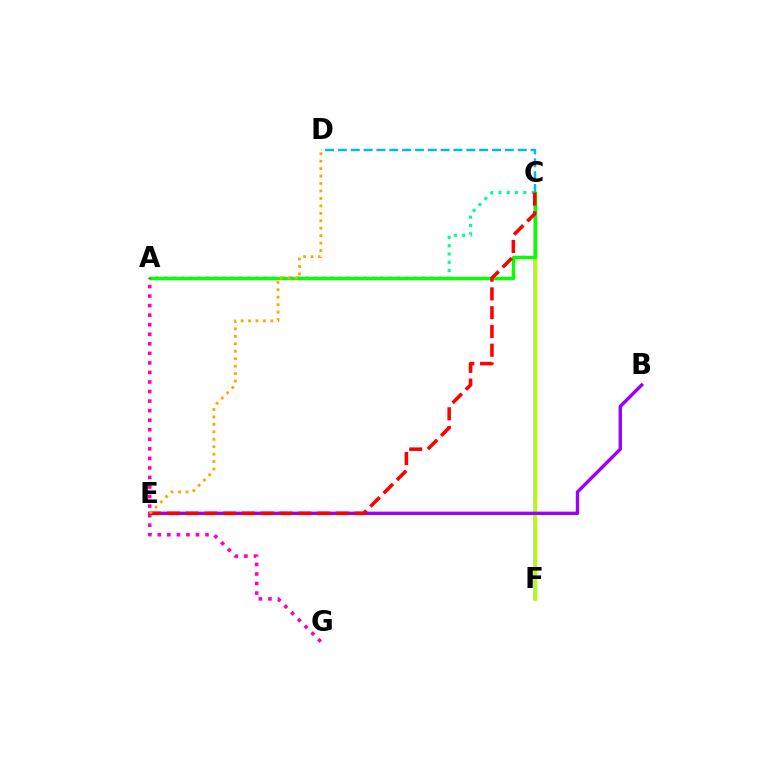{('C', 'D'): [{'color': '#00b5ff', 'line_style': 'dashed', 'thickness': 1.74}], ('A', 'C'): [{'color': '#00ff9d', 'line_style': 'dotted', 'thickness': 2.26}, {'color': '#08ff00', 'line_style': 'solid', 'thickness': 2.44}], ('C', 'F'): [{'color': '#0010ff', 'line_style': 'solid', 'thickness': 1.77}, {'color': '#b3ff00', 'line_style': 'solid', 'thickness': 2.39}], ('B', 'E'): [{'color': '#9b00ff', 'line_style': 'solid', 'thickness': 2.44}], ('A', 'G'): [{'color': '#ff00bd', 'line_style': 'dotted', 'thickness': 2.59}], ('C', 'E'): [{'color': '#ff0000', 'line_style': 'dashed', 'thickness': 2.55}], ('D', 'E'): [{'color': '#ffa500', 'line_style': 'dotted', 'thickness': 2.02}]}